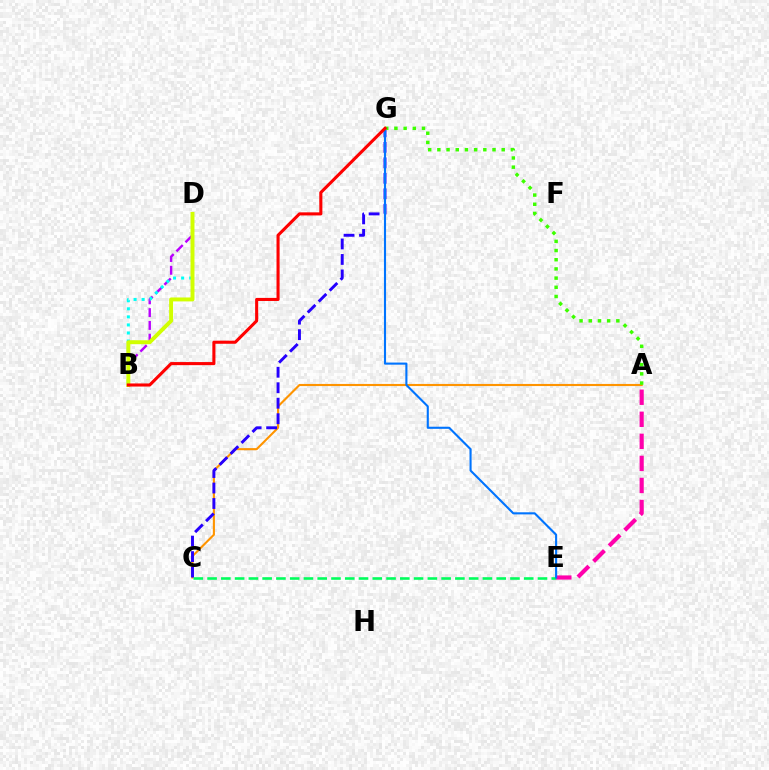{('A', 'C'): [{'color': '#ff9400', 'line_style': 'solid', 'thickness': 1.52}], ('C', 'E'): [{'color': '#00ff5c', 'line_style': 'dashed', 'thickness': 1.87}], ('B', 'D'): [{'color': '#b900ff', 'line_style': 'dashed', 'thickness': 1.74}, {'color': '#00fff6', 'line_style': 'dotted', 'thickness': 2.19}, {'color': '#d1ff00', 'line_style': 'solid', 'thickness': 2.84}], ('C', 'G'): [{'color': '#2500ff', 'line_style': 'dashed', 'thickness': 2.1}], ('A', 'G'): [{'color': '#3dff00', 'line_style': 'dotted', 'thickness': 2.5}], ('A', 'E'): [{'color': '#ff00ac', 'line_style': 'dashed', 'thickness': 3.0}], ('E', 'G'): [{'color': '#0074ff', 'line_style': 'solid', 'thickness': 1.52}], ('B', 'G'): [{'color': '#ff0000', 'line_style': 'solid', 'thickness': 2.22}]}